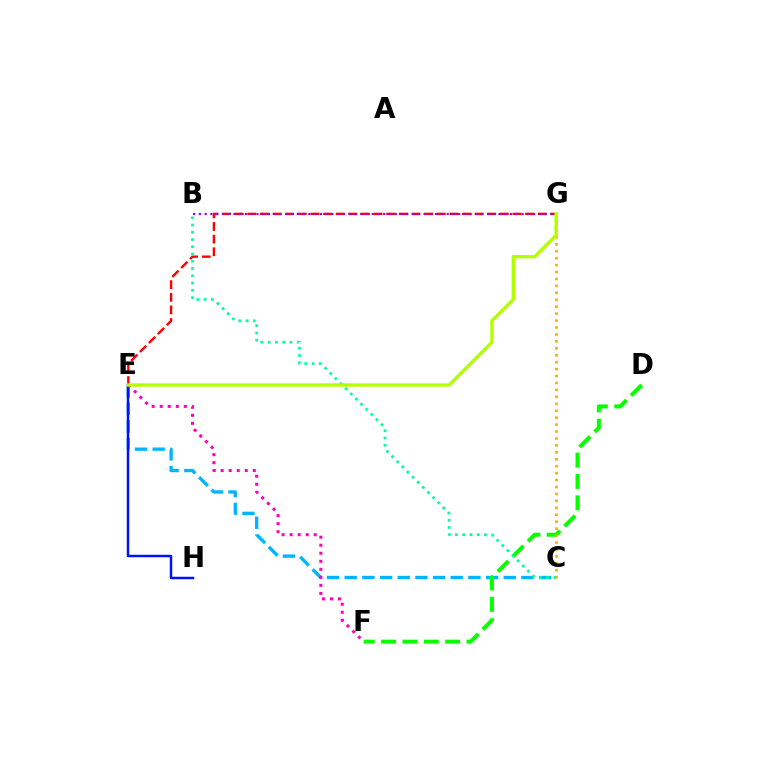{('C', 'E'): [{'color': '#00b5ff', 'line_style': 'dashed', 'thickness': 2.4}], ('E', 'H'): [{'color': '#0010ff', 'line_style': 'solid', 'thickness': 1.77}], ('D', 'F'): [{'color': '#08ff00', 'line_style': 'dashed', 'thickness': 2.9}], ('E', 'G'): [{'color': '#ff0000', 'line_style': 'dashed', 'thickness': 1.72}, {'color': '#b3ff00', 'line_style': 'solid', 'thickness': 2.41}], ('E', 'F'): [{'color': '#ff00bd', 'line_style': 'dotted', 'thickness': 2.18}], ('C', 'G'): [{'color': '#ffa500', 'line_style': 'dotted', 'thickness': 1.88}], ('B', 'C'): [{'color': '#00ff9d', 'line_style': 'dotted', 'thickness': 1.97}], ('B', 'G'): [{'color': '#9b00ff', 'line_style': 'dotted', 'thickness': 1.57}]}